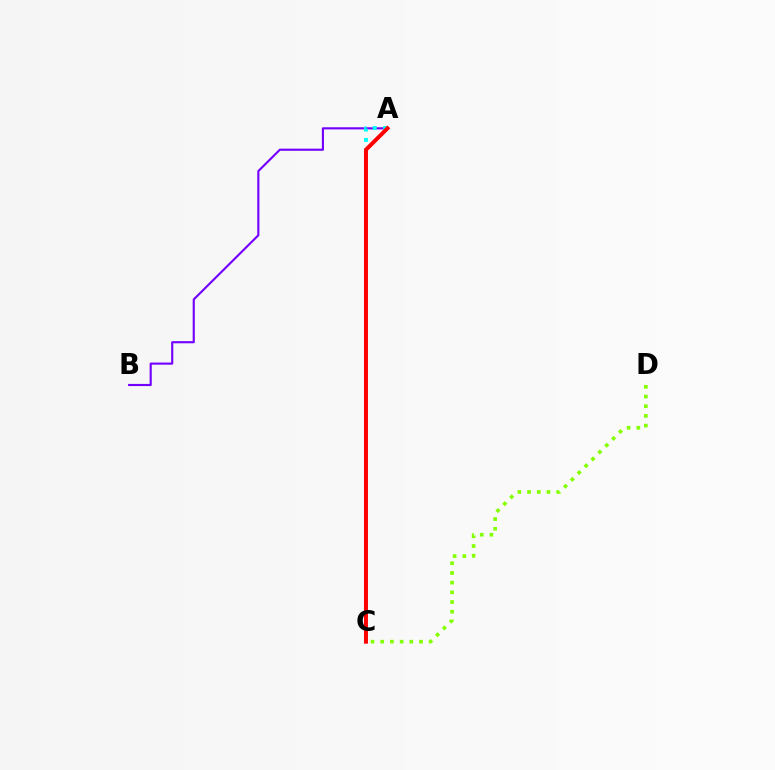{('A', 'B'): [{'color': '#7200ff', 'line_style': 'solid', 'thickness': 1.53}], ('A', 'C'): [{'color': '#00fff6', 'line_style': 'dotted', 'thickness': 2.8}, {'color': '#ff0000', 'line_style': 'solid', 'thickness': 2.87}], ('C', 'D'): [{'color': '#84ff00', 'line_style': 'dotted', 'thickness': 2.63}]}